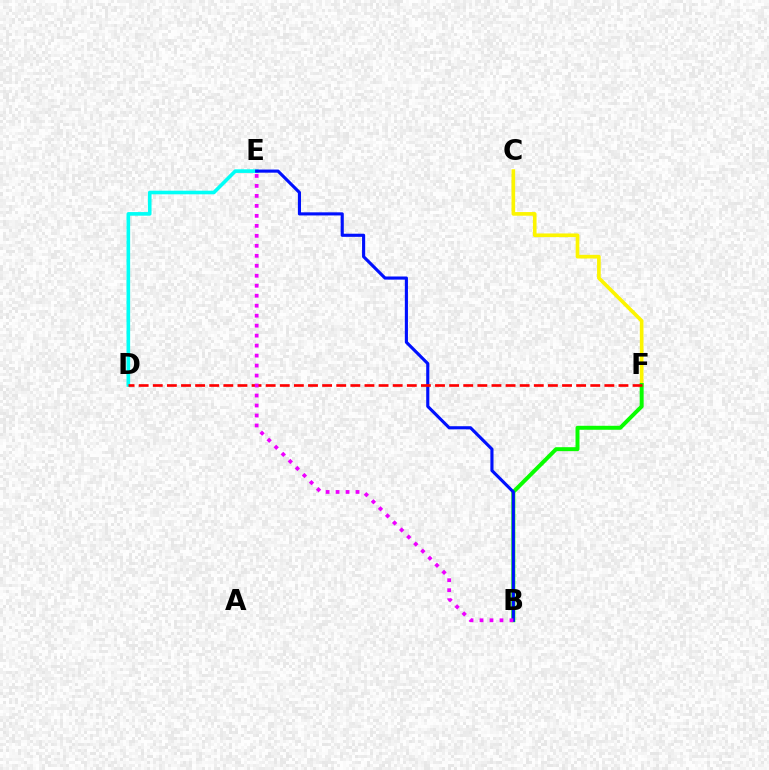{('C', 'F'): [{'color': '#fcf500', 'line_style': 'solid', 'thickness': 2.63}], ('B', 'F'): [{'color': '#08ff00', 'line_style': 'solid', 'thickness': 2.86}], ('D', 'E'): [{'color': '#00fff6', 'line_style': 'solid', 'thickness': 2.6}], ('B', 'E'): [{'color': '#0010ff', 'line_style': 'solid', 'thickness': 2.25}, {'color': '#ee00ff', 'line_style': 'dotted', 'thickness': 2.71}], ('D', 'F'): [{'color': '#ff0000', 'line_style': 'dashed', 'thickness': 1.92}]}